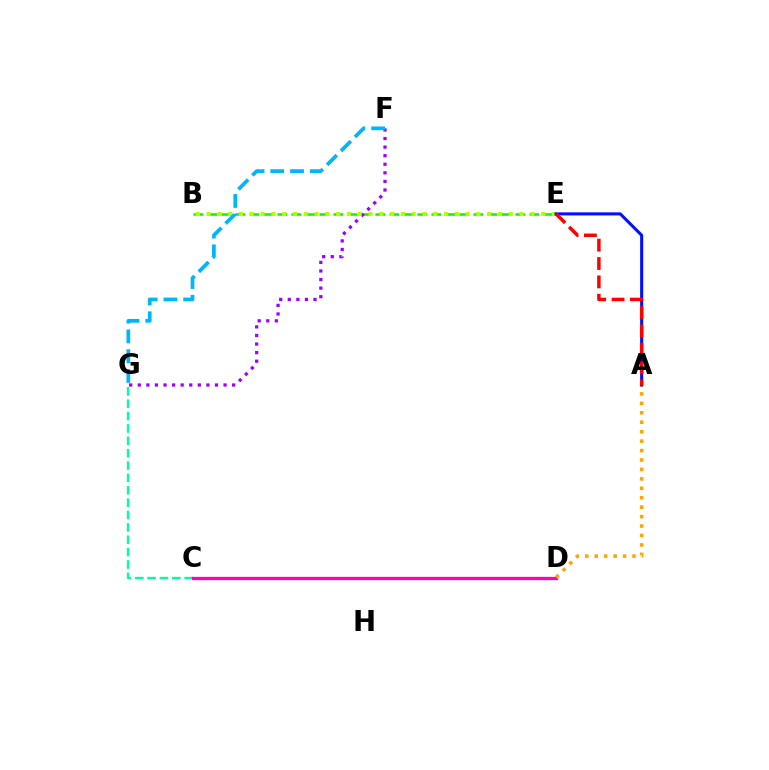{('C', 'G'): [{'color': '#00ff9d', 'line_style': 'dashed', 'thickness': 1.68}], ('C', 'D'): [{'color': '#ff00bd', 'line_style': 'solid', 'thickness': 2.36}], ('A', 'D'): [{'color': '#ffa500', 'line_style': 'dotted', 'thickness': 2.56}], ('B', 'E'): [{'color': '#08ff00', 'line_style': 'dashed', 'thickness': 1.9}, {'color': '#b3ff00', 'line_style': 'dotted', 'thickness': 2.93}], ('F', 'G'): [{'color': '#9b00ff', 'line_style': 'dotted', 'thickness': 2.33}, {'color': '#00b5ff', 'line_style': 'dashed', 'thickness': 2.68}], ('A', 'E'): [{'color': '#0010ff', 'line_style': 'solid', 'thickness': 2.2}, {'color': '#ff0000', 'line_style': 'dashed', 'thickness': 2.5}]}